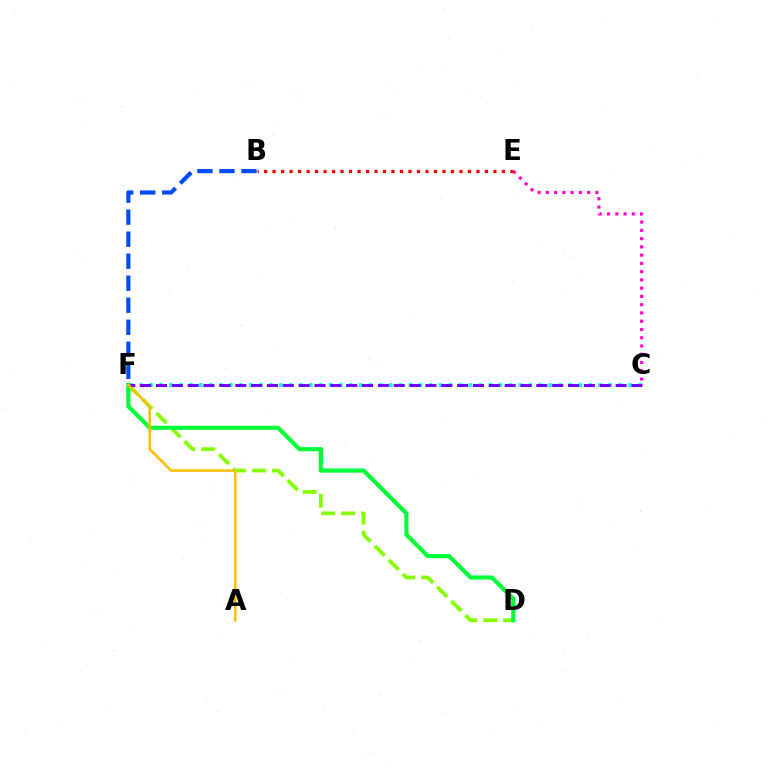{('D', 'F'): [{'color': '#84ff00', 'line_style': 'dashed', 'thickness': 2.7}, {'color': '#00ff39', 'line_style': 'solid', 'thickness': 2.99}], ('C', 'E'): [{'color': '#ff00cf', 'line_style': 'dotted', 'thickness': 2.24}], ('B', 'E'): [{'color': '#ff0000', 'line_style': 'dotted', 'thickness': 2.31}], ('C', 'F'): [{'color': '#00fff6', 'line_style': 'dotted', 'thickness': 2.71}, {'color': '#7200ff', 'line_style': 'dashed', 'thickness': 2.15}], ('B', 'F'): [{'color': '#004bff', 'line_style': 'dashed', 'thickness': 2.99}], ('A', 'F'): [{'color': '#ffbd00', 'line_style': 'solid', 'thickness': 1.81}]}